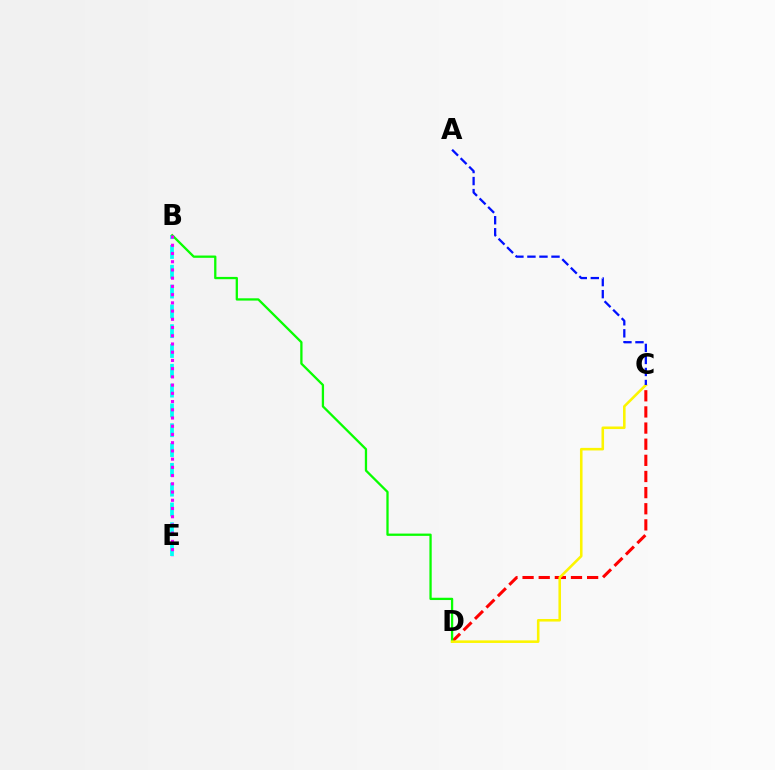{('B', 'E'): [{'color': '#00fff6', 'line_style': 'dashed', 'thickness': 2.69}, {'color': '#ee00ff', 'line_style': 'dotted', 'thickness': 2.23}], ('C', 'D'): [{'color': '#ff0000', 'line_style': 'dashed', 'thickness': 2.19}, {'color': '#fcf500', 'line_style': 'solid', 'thickness': 1.85}], ('B', 'D'): [{'color': '#08ff00', 'line_style': 'solid', 'thickness': 1.65}], ('A', 'C'): [{'color': '#0010ff', 'line_style': 'dashed', 'thickness': 1.63}]}